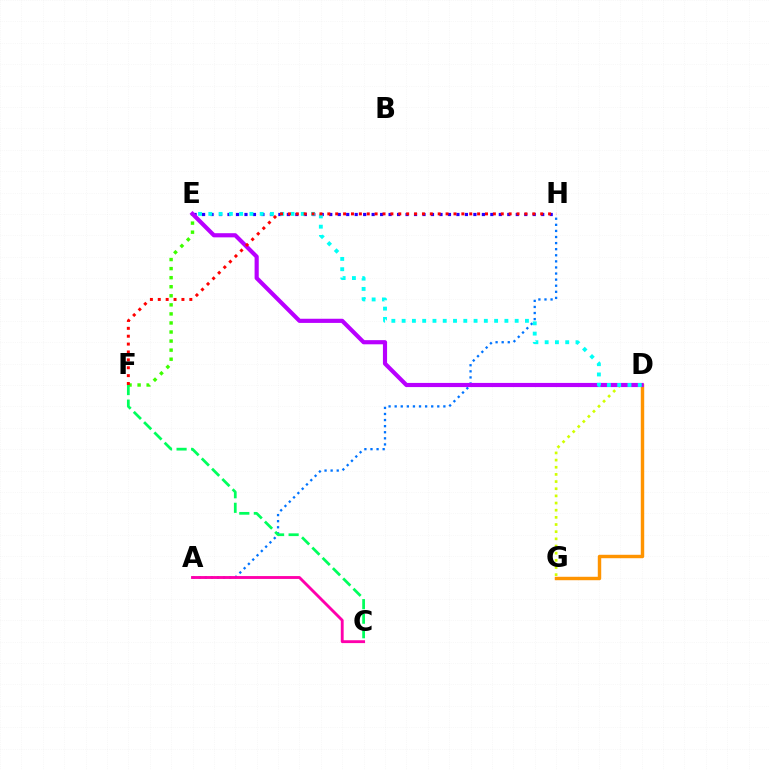{('E', 'F'): [{'color': '#3dff00', 'line_style': 'dotted', 'thickness': 2.46}], ('D', 'G'): [{'color': '#d1ff00', 'line_style': 'dotted', 'thickness': 1.95}, {'color': '#ff9400', 'line_style': 'solid', 'thickness': 2.47}], ('A', 'H'): [{'color': '#0074ff', 'line_style': 'dotted', 'thickness': 1.65}], ('E', 'H'): [{'color': '#2500ff', 'line_style': 'dotted', 'thickness': 2.3}], ('D', 'E'): [{'color': '#b900ff', 'line_style': 'solid', 'thickness': 2.99}, {'color': '#00fff6', 'line_style': 'dotted', 'thickness': 2.79}], ('A', 'C'): [{'color': '#ff00ac', 'line_style': 'solid', 'thickness': 2.06}], ('C', 'F'): [{'color': '#00ff5c', 'line_style': 'dashed', 'thickness': 1.98}], ('F', 'H'): [{'color': '#ff0000', 'line_style': 'dotted', 'thickness': 2.14}]}